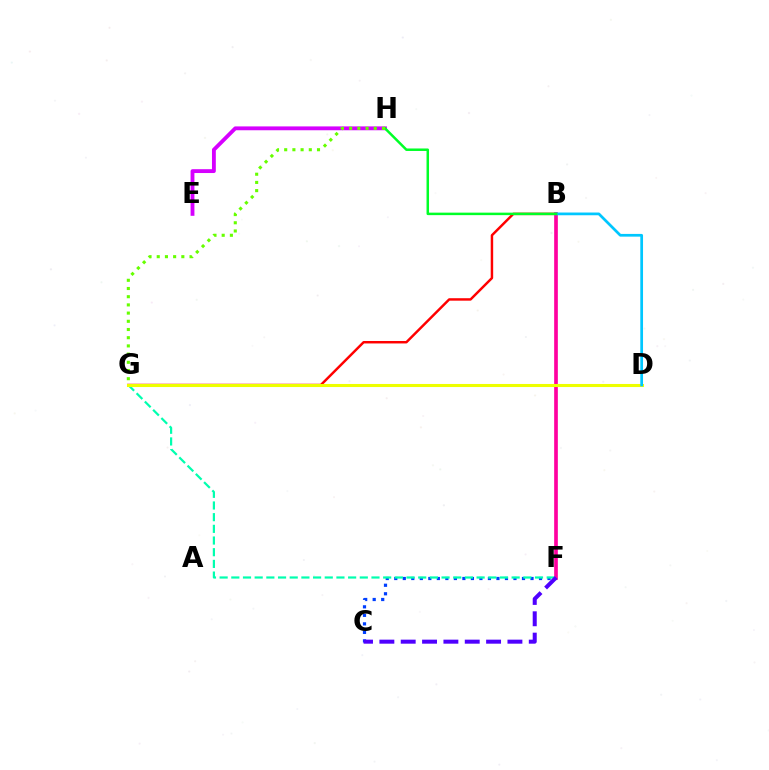{('B', 'G'): [{'color': '#ff0000', 'line_style': 'solid', 'thickness': 1.77}], ('C', 'F'): [{'color': '#003fff', 'line_style': 'dotted', 'thickness': 2.31}, {'color': '#4f00ff', 'line_style': 'dashed', 'thickness': 2.9}], ('D', 'G'): [{'color': '#ff8800', 'line_style': 'dashed', 'thickness': 2.15}, {'color': '#eeff00', 'line_style': 'solid', 'thickness': 2.21}], ('B', 'F'): [{'color': '#ff00a0', 'line_style': 'solid', 'thickness': 2.65}], ('E', 'H'): [{'color': '#d600ff', 'line_style': 'solid', 'thickness': 2.77}], ('F', 'G'): [{'color': '#00ffaf', 'line_style': 'dashed', 'thickness': 1.59}], ('B', 'D'): [{'color': '#00c7ff', 'line_style': 'solid', 'thickness': 1.96}], ('B', 'H'): [{'color': '#00ff27', 'line_style': 'solid', 'thickness': 1.8}], ('G', 'H'): [{'color': '#66ff00', 'line_style': 'dotted', 'thickness': 2.23}]}